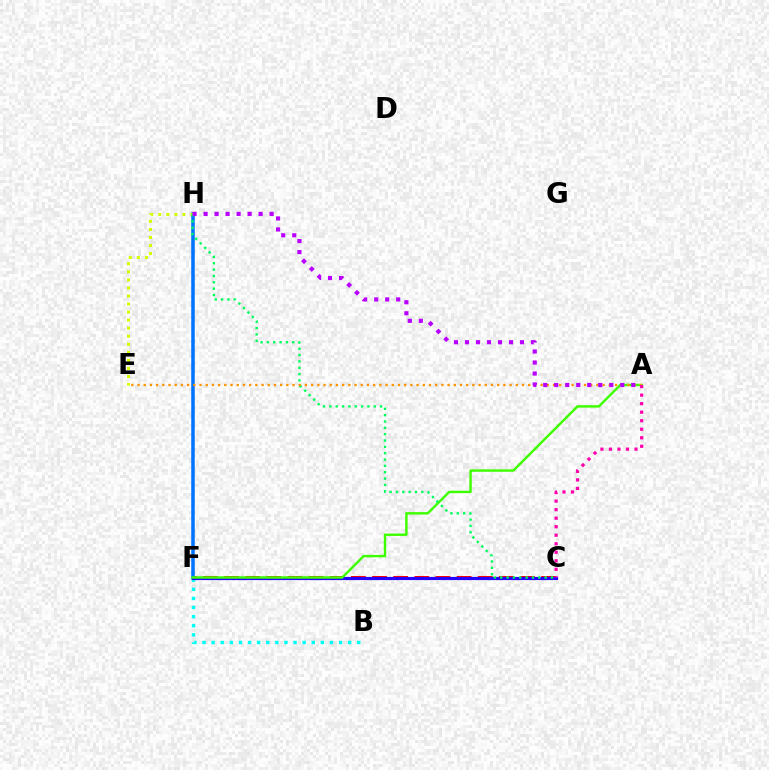{('C', 'F'): [{'color': '#ff0000', 'line_style': 'dashed', 'thickness': 2.87}, {'color': '#2500ff', 'line_style': 'solid', 'thickness': 2.28}], ('F', 'H'): [{'color': '#0074ff', 'line_style': 'solid', 'thickness': 2.54}], ('B', 'F'): [{'color': '#00fff6', 'line_style': 'dotted', 'thickness': 2.47}], ('E', 'H'): [{'color': '#d1ff00', 'line_style': 'dotted', 'thickness': 2.19}], ('A', 'F'): [{'color': '#3dff00', 'line_style': 'solid', 'thickness': 1.76}], ('C', 'H'): [{'color': '#00ff5c', 'line_style': 'dotted', 'thickness': 1.72}], ('A', 'E'): [{'color': '#ff9400', 'line_style': 'dotted', 'thickness': 1.68}], ('A', 'C'): [{'color': '#ff00ac', 'line_style': 'dotted', 'thickness': 2.32}], ('A', 'H'): [{'color': '#b900ff', 'line_style': 'dotted', 'thickness': 2.99}]}